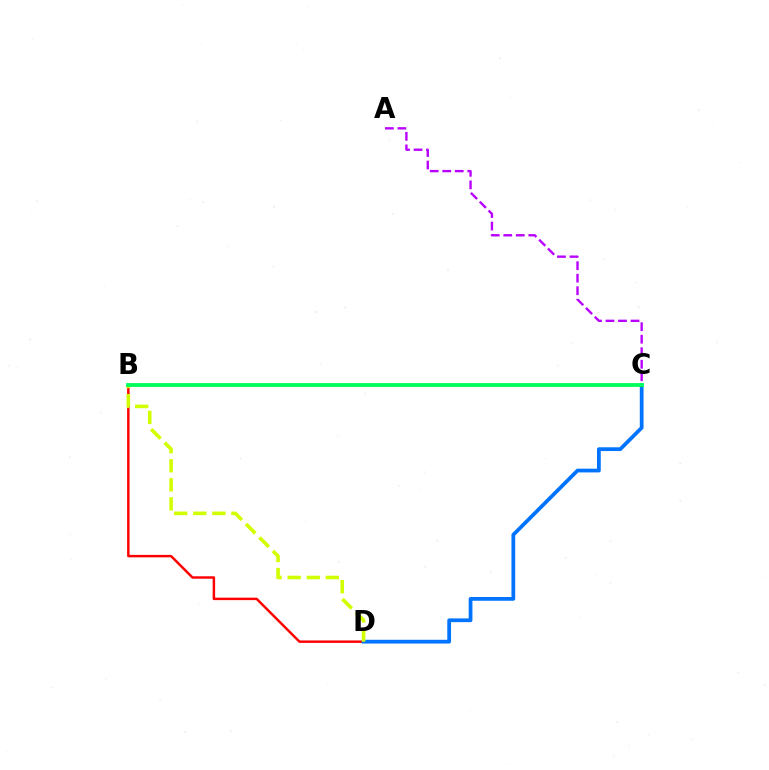{('A', 'C'): [{'color': '#b900ff', 'line_style': 'dashed', 'thickness': 1.7}], ('B', 'D'): [{'color': '#ff0000', 'line_style': 'solid', 'thickness': 1.77}, {'color': '#d1ff00', 'line_style': 'dashed', 'thickness': 2.59}], ('C', 'D'): [{'color': '#0074ff', 'line_style': 'solid', 'thickness': 2.7}], ('B', 'C'): [{'color': '#00ff5c', 'line_style': 'solid', 'thickness': 2.76}]}